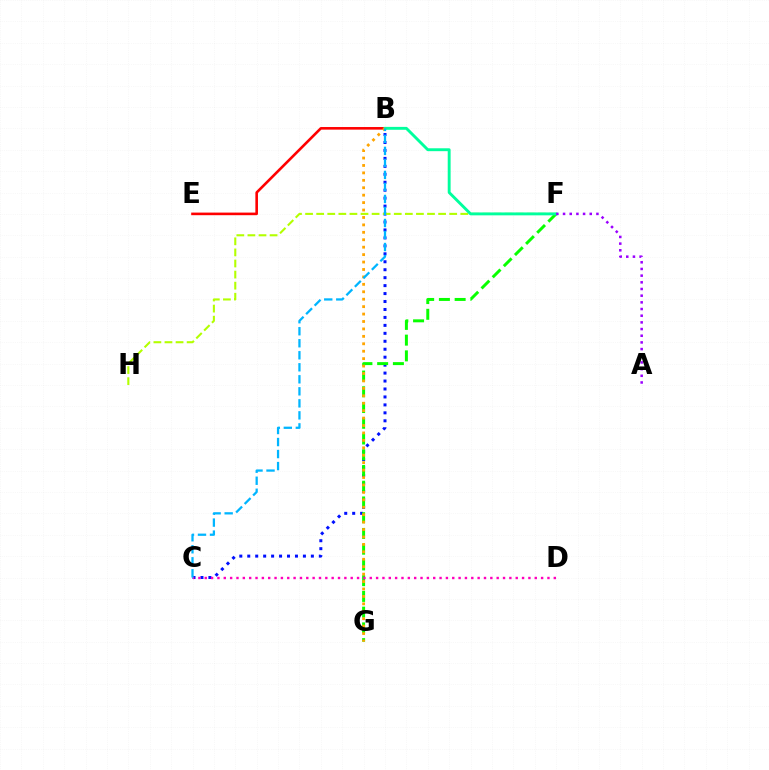{('B', 'C'): [{'color': '#0010ff', 'line_style': 'dotted', 'thickness': 2.16}, {'color': '#00b5ff', 'line_style': 'dashed', 'thickness': 1.63}], ('F', 'G'): [{'color': '#08ff00', 'line_style': 'dashed', 'thickness': 2.14}], ('B', 'E'): [{'color': '#ff0000', 'line_style': 'solid', 'thickness': 1.88}], ('F', 'H'): [{'color': '#b3ff00', 'line_style': 'dashed', 'thickness': 1.51}], ('B', 'F'): [{'color': '#00ff9d', 'line_style': 'solid', 'thickness': 2.08}], ('B', 'G'): [{'color': '#ffa500', 'line_style': 'dotted', 'thickness': 2.02}], ('C', 'D'): [{'color': '#ff00bd', 'line_style': 'dotted', 'thickness': 1.72}], ('A', 'F'): [{'color': '#9b00ff', 'line_style': 'dotted', 'thickness': 1.81}]}